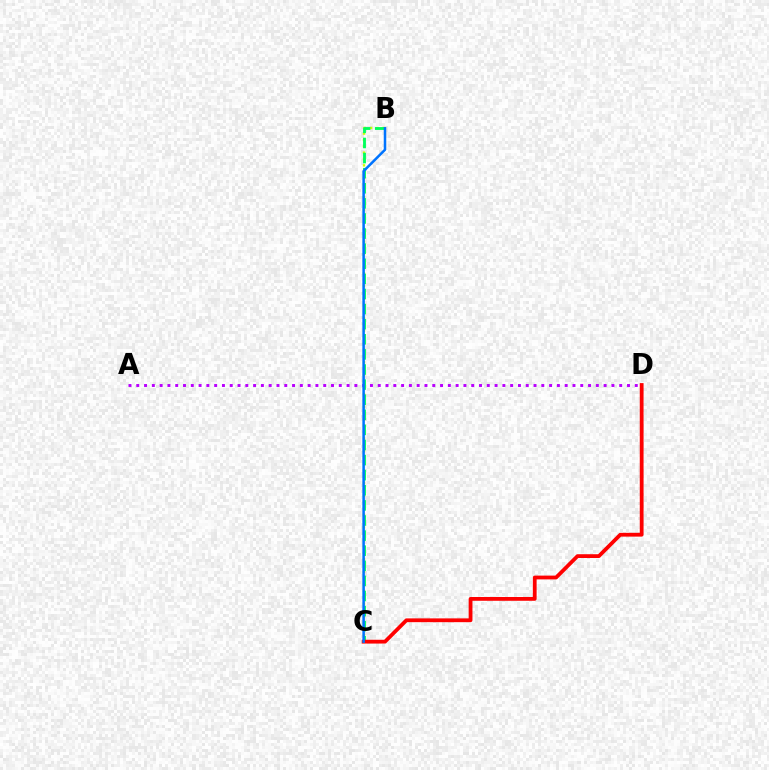{('B', 'C'): [{'color': '#d1ff00', 'line_style': 'dotted', 'thickness': 1.73}, {'color': '#00ff5c', 'line_style': 'dashed', 'thickness': 2.05}, {'color': '#0074ff', 'line_style': 'solid', 'thickness': 1.81}], ('A', 'D'): [{'color': '#b900ff', 'line_style': 'dotted', 'thickness': 2.12}], ('C', 'D'): [{'color': '#ff0000', 'line_style': 'solid', 'thickness': 2.73}]}